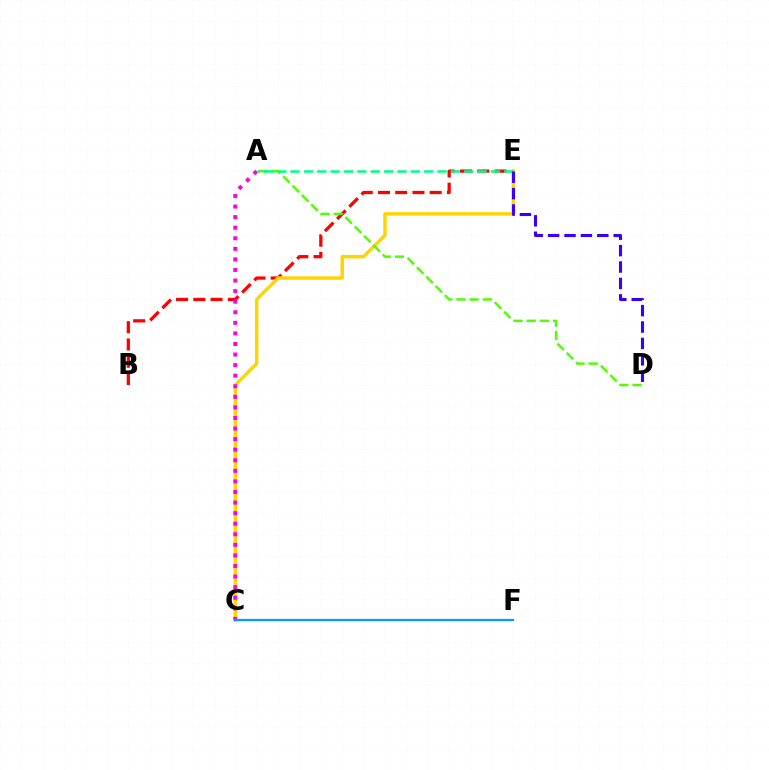{('B', 'E'): [{'color': '#ff0000', 'line_style': 'dashed', 'thickness': 2.34}], ('C', 'E'): [{'color': '#ffd500', 'line_style': 'solid', 'thickness': 2.5}], ('A', 'D'): [{'color': '#4fff00', 'line_style': 'dashed', 'thickness': 1.79}], ('A', 'C'): [{'color': '#ff00ed', 'line_style': 'dotted', 'thickness': 2.87}], ('A', 'E'): [{'color': '#00ff86', 'line_style': 'dashed', 'thickness': 1.81}], ('D', 'E'): [{'color': '#3700ff', 'line_style': 'dashed', 'thickness': 2.23}], ('C', 'F'): [{'color': '#009eff', 'line_style': 'solid', 'thickness': 1.62}]}